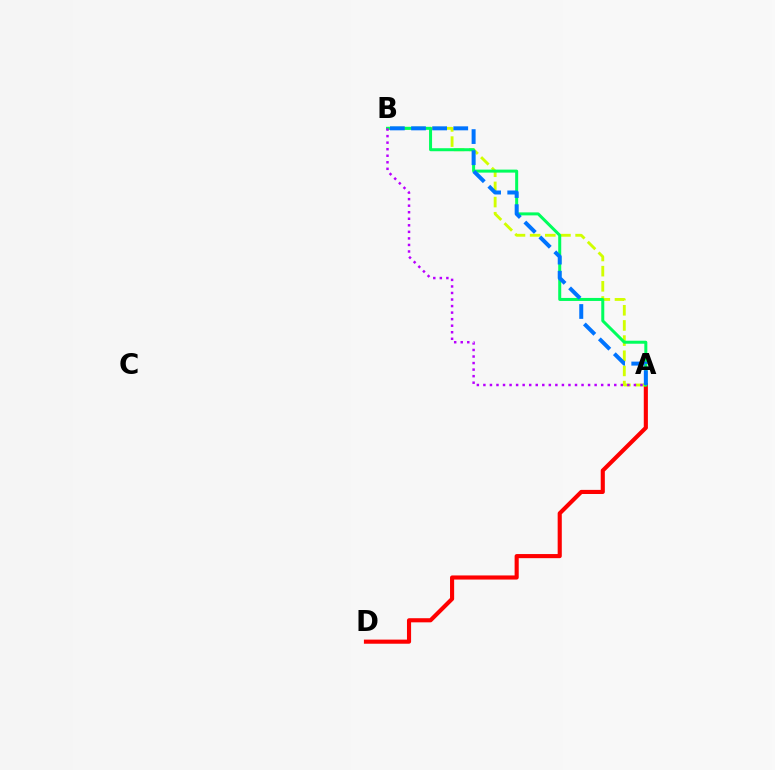{('A', 'D'): [{'color': '#ff0000', 'line_style': 'solid', 'thickness': 2.96}], ('A', 'B'): [{'color': '#d1ff00', 'line_style': 'dashed', 'thickness': 2.06}, {'color': '#00ff5c', 'line_style': 'solid', 'thickness': 2.16}, {'color': '#0074ff', 'line_style': 'dashed', 'thickness': 2.87}, {'color': '#b900ff', 'line_style': 'dotted', 'thickness': 1.78}]}